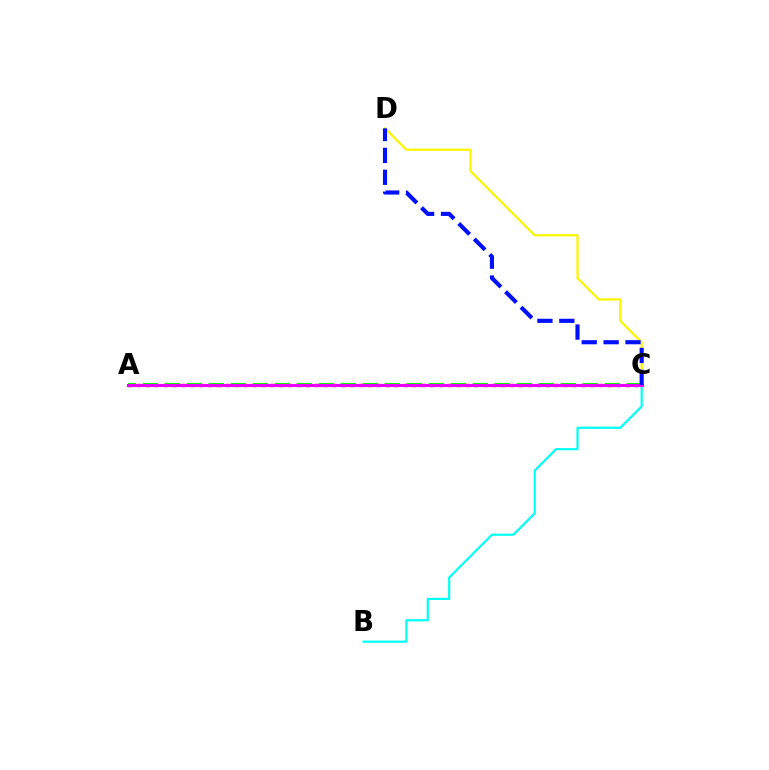{('B', 'C'): [{'color': '#00fff6', 'line_style': 'solid', 'thickness': 1.58}], ('A', 'C'): [{'color': '#ff0000', 'line_style': 'dotted', 'thickness': 2.41}, {'color': '#08ff00', 'line_style': 'dashed', 'thickness': 2.99}, {'color': '#ee00ff', 'line_style': 'solid', 'thickness': 2.21}], ('C', 'D'): [{'color': '#fcf500', 'line_style': 'solid', 'thickness': 1.62}, {'color': '#0010ff', 'line_style': 'dashed', 'thickness': 2.97}]}